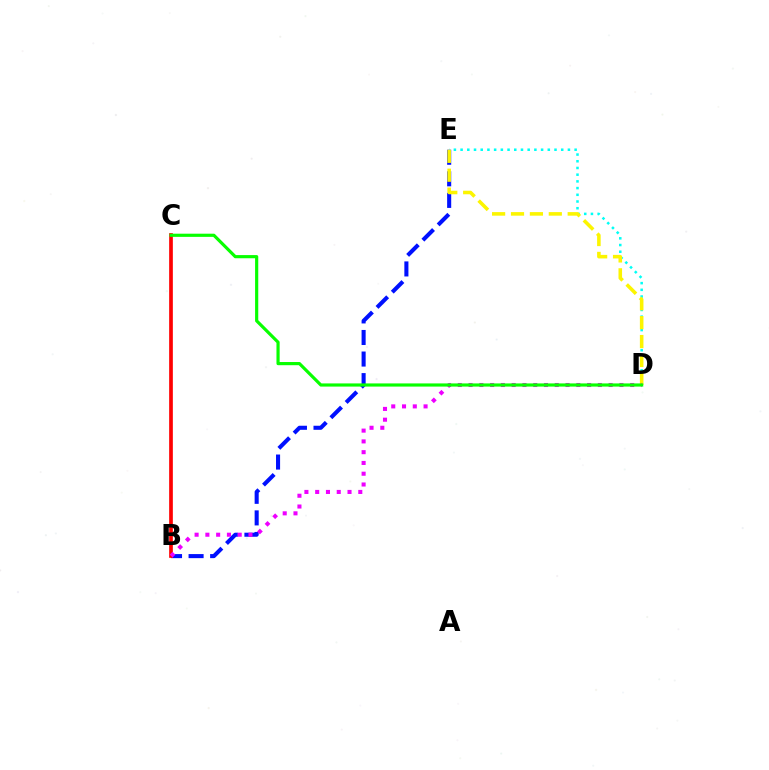{('B', 'E'): [{'color': '#0010ff', 'line_style': 'dashed', 'thickness': 2.93}], ('D', 'E'): [{'color': '#00fff6', 'line_style': 'dotted', 'thickness': 1.82}, {'color': '#fcf500', 'line_style': 'dashed', 'thickness': 2.57}], ('B', 'C'): [{'color': '#ff0000', 'line_style': 'solid', 'thickness': 2.66}], ('B', 'D'): [{'color': '#ee00ff', 'line_style': 'dotted', 'thickness': 2.93}], ('C', 'D'): [{'color': '#08ff00', 'line_style': 'solid', 'thickness': 2.28}]}